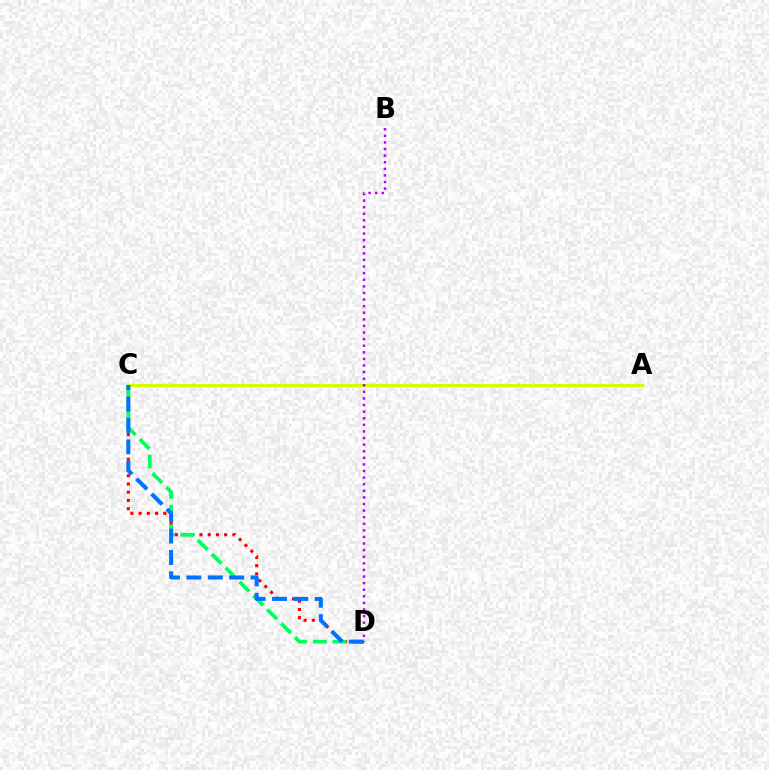{('C', 'D'): [{'color': '#ff0000', 'line_style': 'dotted', 'thickness': 2.24}, {'color': '#00ff5c', 'line_style': 'dashed', 'thickness': 2.67}, {'color': '#0074ff', 'line_style': 'dashed', 'thickness': 2.91}], ('A', 'C'): [{'color': '#d1ff00', 'line_style': 'solid', 'thickness': 2.26}], ('B', 'D'): [{'color': '#b900ff', 'line_style': 'dotted', 'thickness': 1.79}]}